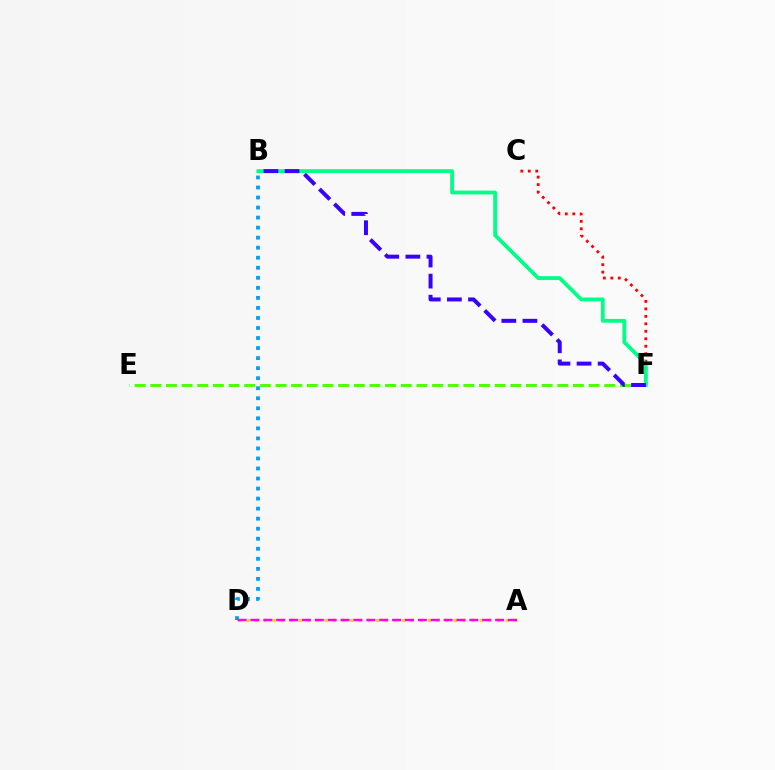{('C', 'F'): [{'color': '#ff0000', 'line_style': 'dotted', 'thickness': 2.03}], ('A', 'D'): [{'color': '#ffd500', 'line_style': 'dotted', 'thickness': 2.35}, {'color': '#ff00ed', 'line_style': 'dashed', 'thickness': 1.75}], ('B', 'D'): [{'color': '#009eff', 'line_style': 'dotted', 'thickness': 2.73}], ('E', 'F'): [{'color': '#4fff00', 'line_style': 'dashed', 'thickness': 2.13}], ('B', 'F'): [{'color': '#00ff86', 'line_style': 'solid', 'thickness': 2.74}, {'color': '#3700ff', 'line_style': 'dashed', 'thickness': 2.86}]}